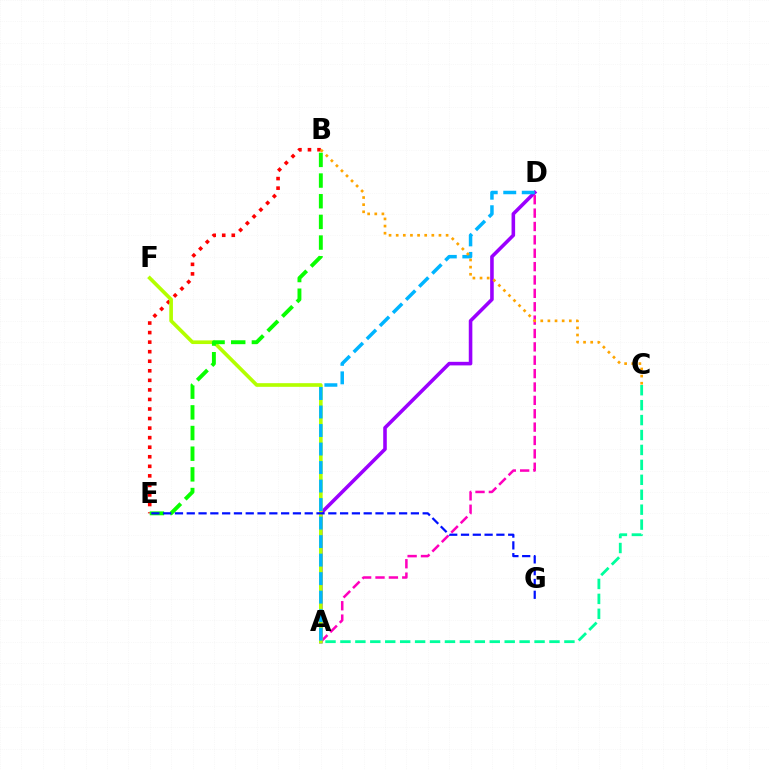{('B', 'E'): [{'color': '#ff0000', 'line_style': 'dotted', 'thickness': 2.6}, {'color': '#08ff00', 'line_style': 'dashed', 'thickness': 2.81}], ('A', 'D'): [{'color': '#9b00ff', 'line_style': 'solid', 'thickness': 2.57}, {'color': '#ff00bd', 'line_style': 'dashed', 'thickness': 1.82}, {'color': '#00b5ff', 'line_style': 'dashed', 'thickness': 2.52}], ('A', 'F'): [{'color': '#b3ff00', 'line_style': 'solid', 'thickness': 2.63}], ('E', 'G'): [{'color': '#0010ff', 'line_style': 'dashed', 'thickness': 1.6}], ('B', 'C'): [{'color': '#ffa500', 'line_style': 'dotted', 'thickness': 1.94}], ('A', 'C'): [{'color': '#00ff9d', 'line_style': 'dashed', 'thickness': 2.03}]}